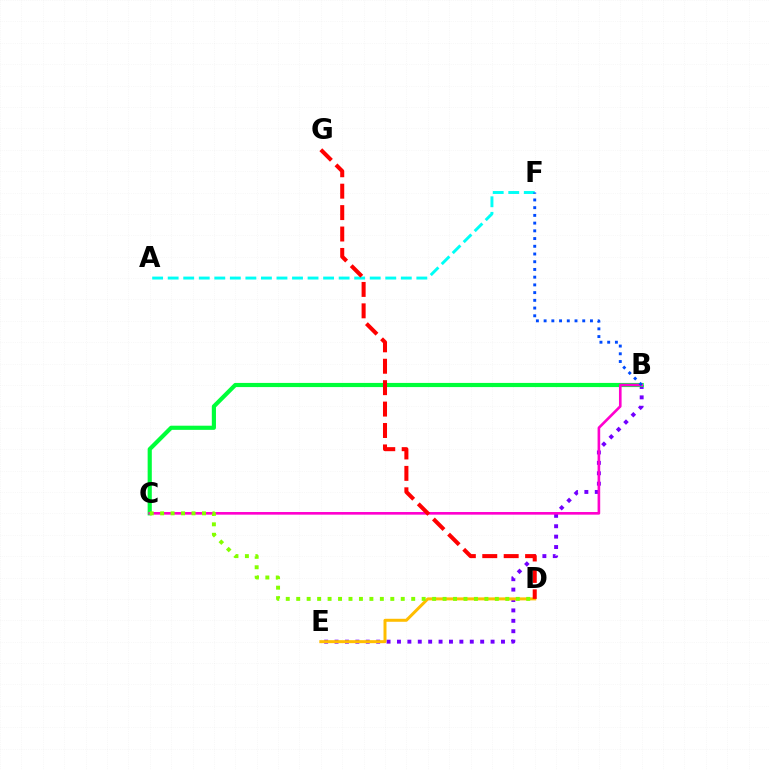{('B', 'E'): [{'color': '#7200ff', 'line_style': 'dotted', 'thickness': 2.83}], ('B', 'C'): [{'color': '#00ff39', 'line_style': 'solid', 'thickness': 2.99}, {'color': '#ff00cf', 'line_style': 'solid', 'thickness': 1.9}], ('D', 'E'): [{'color': '#ffbd00', 'line_style': 'solid', 'thickness': 2.16}], ('A', 'F'): [{'color': '#00fff6', 'line_style': 'dashed', 'thickness': 2.11}], ('D', 'G'): [{'color': '#ff0000', 'line_style': 'dashed', 'thickness': 2.91}], ('C', 'D'): [{'color': '#84ff00', 'line_style': 'dotted', 'thickness': 2.84}], ('B', 'F'): [{'color': '#004bff', 'line_style': 'dotted', 'thickness': 2.1}]}